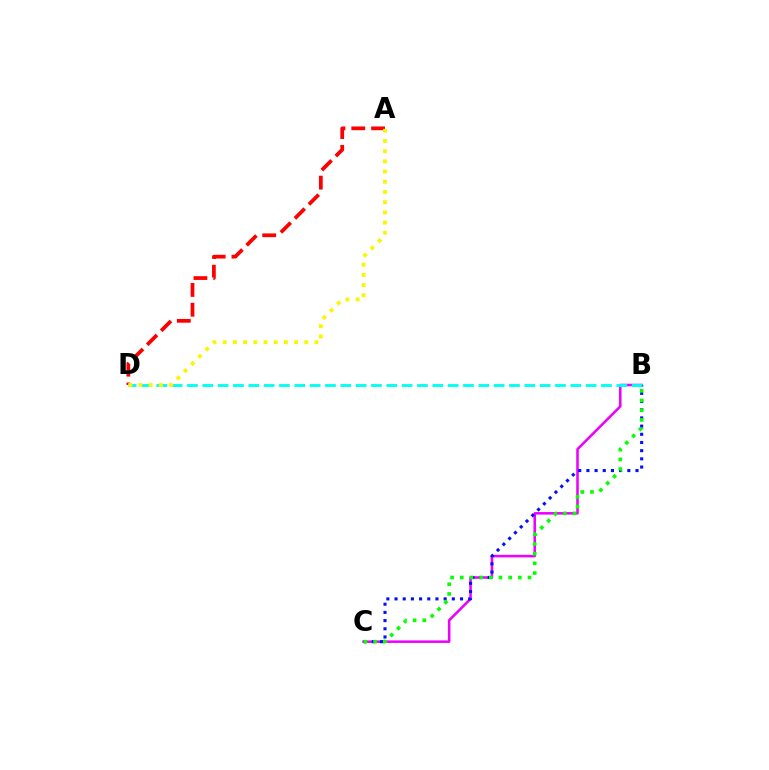{('B', 'C'): [{'color': '#ee00ff', 'line_style': 'solid', 'thickness': 1.84}, {'color': '#0010ff', 'line_style': 'dotted', 'thickness': 2.22}, {'color': '#08ff00', 'line_style': 'dotted', 'thickness': 2.63}], ('A', 'D'): [{'color': '#ff0000', 'line_style': 'dashed', 'thickness': 2.69}, {'color': '#fcf500', 'line_style': 'dotted', 'thickness': 2.77}], ('B', 'D'): [{'color': '#00fff6', 'line_style': 'dashed', 'thickness': 2.08}]}